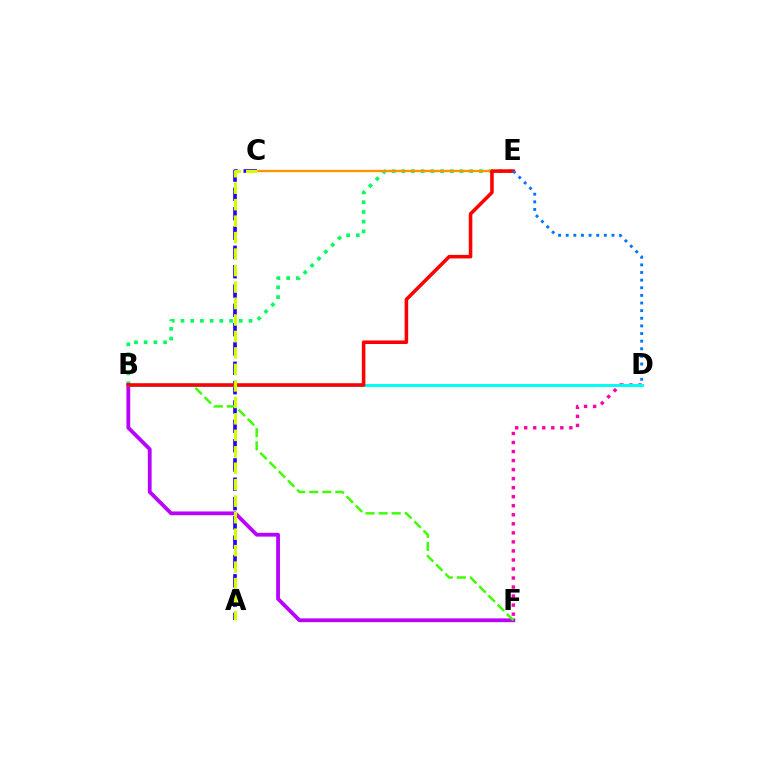{('D', 'F'): [{'color': '#ff00ac', 'line_style': 'dotted', 'thickness': 2.45}], ('B', 'E'): [{'color': '#00ff5c', 'line_style': 'dotted', 'thickness': 2.64}, {'color': '#ff0000', 'line_style': 'solid', 'thickness': 2.56}], ('B', 'F'): [{'color': '#b900ff', 'line_style': 'solid', 'thickness': 2.72}, {'color': '#3dff00', 'line_style': 'dashed', 'thickness': 1.77}], ('C', 'E'): [{'color': '#ff9400', 'line_style': 'solid', 'thickness': 1.69}], ('A', 'C'): [{'color': '#2500ff', 'line_style': 'dashed', 'thickness': 2.63}, {'color': '#d1ff00', 'line_style': 'dashed', 'thickness': 2.24}], ('B', 'D'): [{'color': '#00fff6', 'line_style': 'solid', 'thickness': 2.14}], ('D', 'E'): [{'color': '#0074ff', 'line_style': 'dotted', 'thickness': 2.07}]}